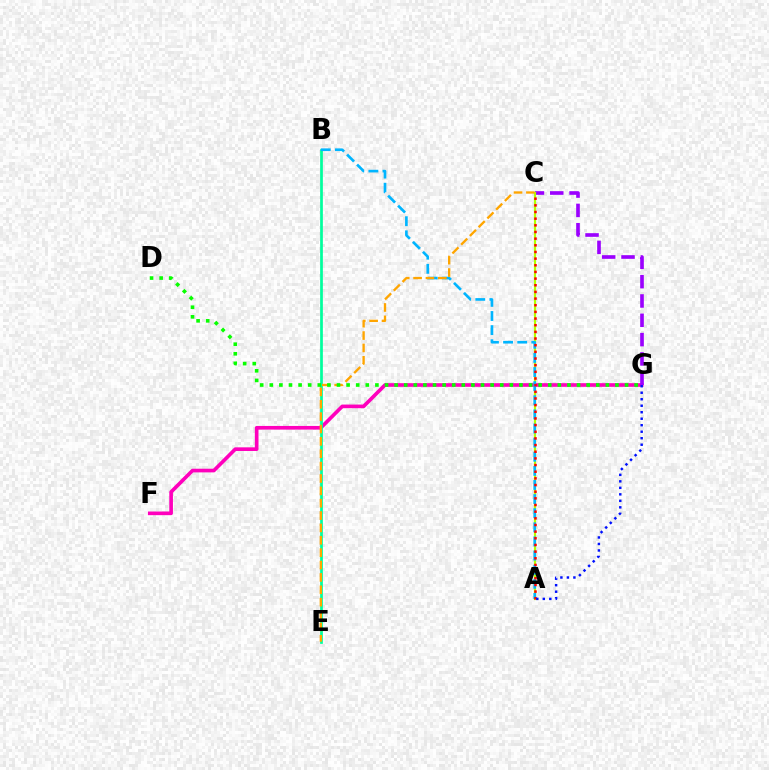{('F', 'G'): [{'color': '#ff00bd', 'line_style': 'solid', 'thickness': 2.63}], ('C', 'G'): [{'color': '#9b00ff', 'line_style': 'dashed', 'thickness': 2.62}], ('B', 'E'): [{'color': '#00ff9d', 'line_style': 'solid', 'thickness': 1.95}], ('A', 'C'): [{'color': '#b3ff00', 'line_style': 'solid', 'thickness': 1.57}, {'color': '#ff0000', 'line_style': 'dotted', 'thickness': 1.81}], ('A', 'B'): [{'color': '#00b5ff', 'line_style': 'dashed', 'thickness': 1.92}], ('C', 'E'): [{'color': '#ffa500', 'line_style': 'dashed', 'thickness': 1.68}], ('D', 'G'): [{'color': '#08ff00', 'line_style': 'dotted', 'thickness': 2.61}], ('A', 'G'): [{'color': '#0010ff', 'line_style': 'dotted', 'thickness': 1.77}]}